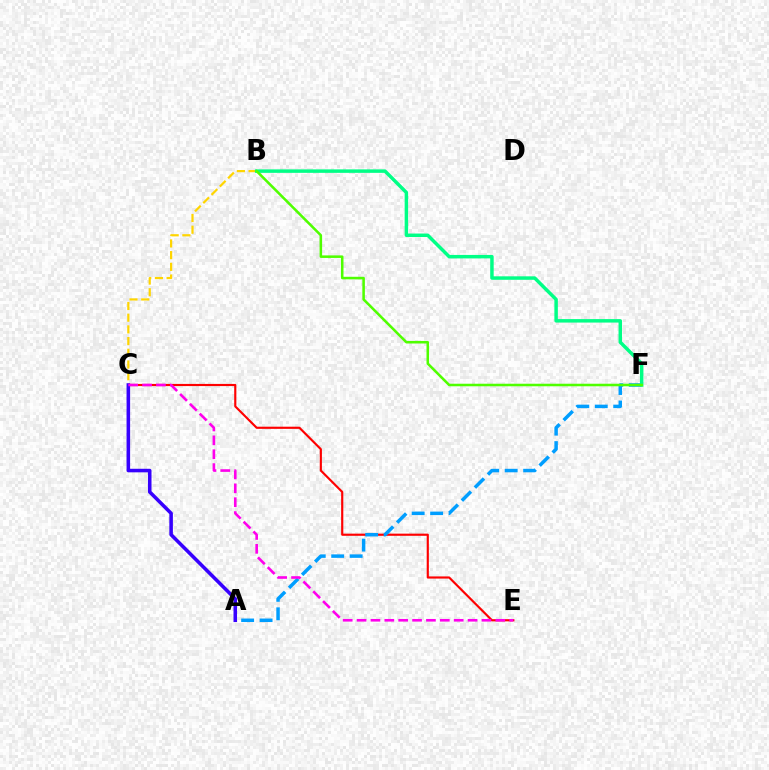{('C', 'E'): [{'color': '#ff0000', 'line_style': 'solid', 'thickness': 1.55}, {'color': '#ff00ed', 'line_style': 'dashed', 'thickness': 1.88}], ('B', 'C'): [{'color': '#ffd500', 'line_style': 'dashed', 'thickness': 1.59}], ('A', 'F'): [{'color': '#009eff', 'line_style': 'dashed', 'thickness': 2.51}], ('B', 'F'): [{'color': '#00ff86', 'line_style': 'solid', 'thickness': 2.5}, {'color': '#4fff00', 'line_style': 'solid', 'thickness': 1.83}], ('A', 'C'): [{'color': '#3700ff', 'line_style': 'solid', 'thickness': 2.56}]}